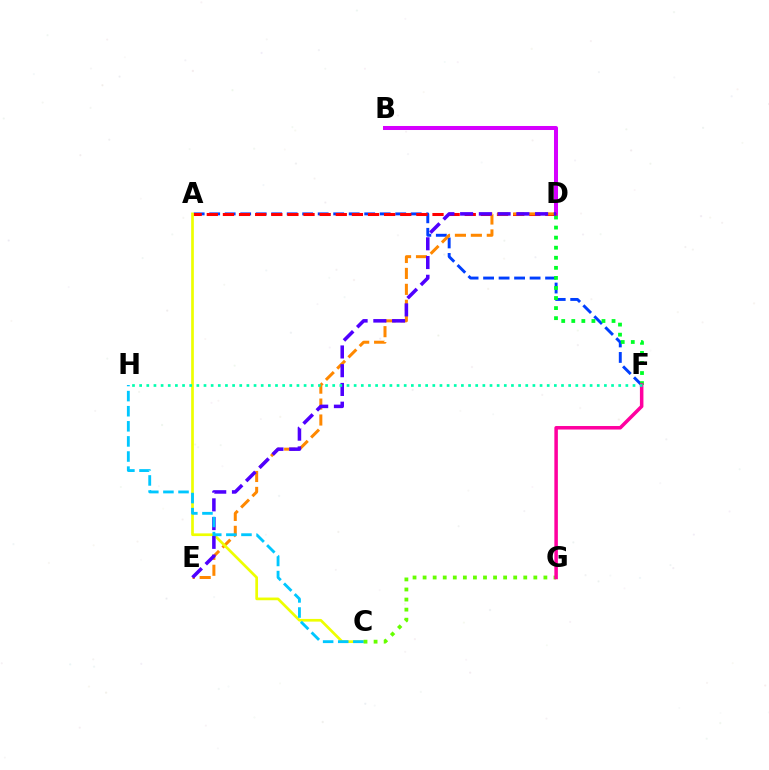{('B', 'D'): [{'color': '#d600ff', 'line_style': 'solid', 'thickness': 2.89}], ('A', 'F'): [{'color': '#003fff', 'line_style': 'dashed', 'thickness': 2.11}], ('A', 'D'): [{'color': '#ff0000', 'line_style': 'dashed', 'thickness': 2.19}], ('D', 'E'): [{'color': '#ff8800', 'line_style': 'dashed', 'thickness': 2.16}, {'color': '#4f00ff', 'line_style': 'dashed', 'thickness': 2.55}], ('D', 'F'): [{'color': '#00ff27', 'line_style': 'dotted', 'thickness': 2.73}], ('A', 'C'): [{'color': '#eeff00', 'line_style': 'solid', 'thickness': 1.94}], ('C', 'G'): [{'color': '#66ff00', 'line_style': 'dotted', 'thickness': 2.73}], ('F', 'G'): [{'color': '#ff00a0', 'line_style': 'solid', 'thickness': 2.53}], ('F', 'H'): [{'color': '#00ffaf', 'line_style': 'dotted', 'thickness': 1.94}], ('C', 'H'): [{'color': '#00c7ff', 'line_style': 'dashed', 'thickness': 2.05}]}